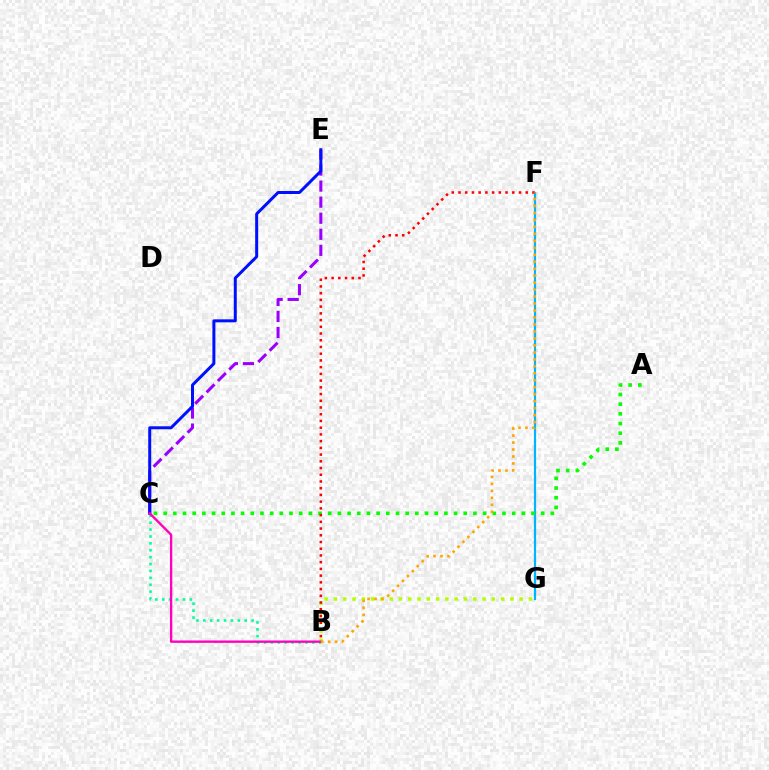{('F', 'G'): [{'color': '#00b5ff', 'line_style': 'solid', 'thickness': 1.59}], ('A', 'C'): [{'color': '#08ff00', 'line_style': 'dotted', 'thickness': 2.63}], ('C', 'E'): [{'color': '#9b00ff', 'line_style': 'dashed', 'thickness': 2.18}, {'color': '#0010ff', 'line_style': 'solid', 'thickness': 2.16}], ('B', 'G'): [{'color': '#b3ff00', 'line_style': 'dotted', 'thickness': 2.52}], ('B', 'C'): [{'color': '#00ff9d', 'line_style': 'dotted', 'thickness': 1.87}, {'color': '#ff00bd', 'line_style': 'solid', 'thickness': 1.69}], ('B', 'F'): [{'color': '#ff0000', 'line_style': 'dotted', 'thickness': 1.83}, {'color': '#ffa500', 'line_style': 'dotted', 'thickness': 1.89}]}